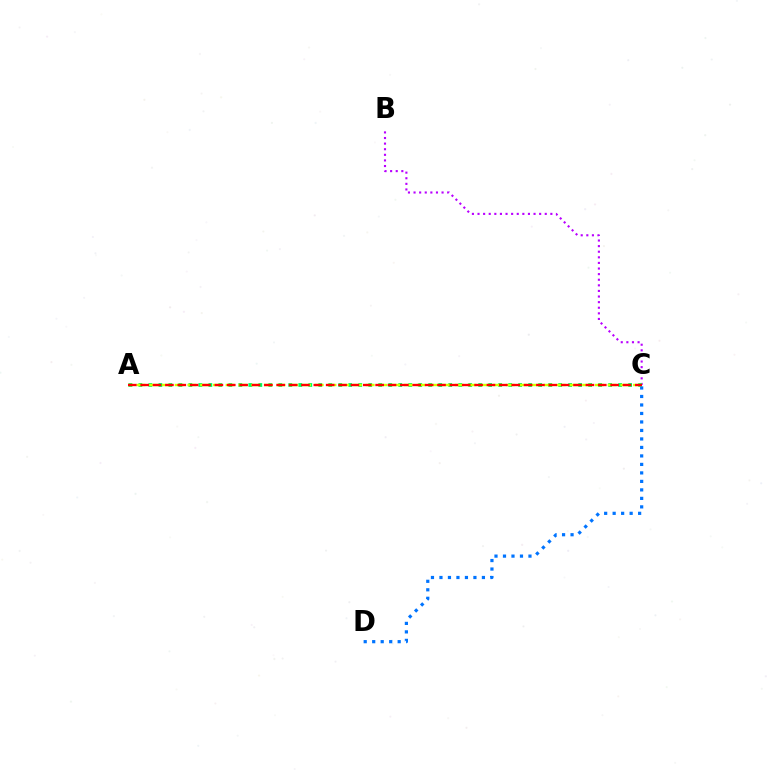{('B', 'C'): [{'color': '#b900ff', 'line_style': 'dotted', 'thickness': 1.52}], ('A', 'C'): [{'color': '#00ff5c', 'line_style': 'dotted', 'thickness': 2.72}, {'color': '#d1ff00', 'line_style': 'dashed', 'thickness': 1.73}, {'color': '#ff0000', 'line_style': 'dashed', 'thickness': 1.68}], ('C', 'D'): [{'color': '#0074ff', 'line_style': 'dotted', 'thickness': 2.31}]}